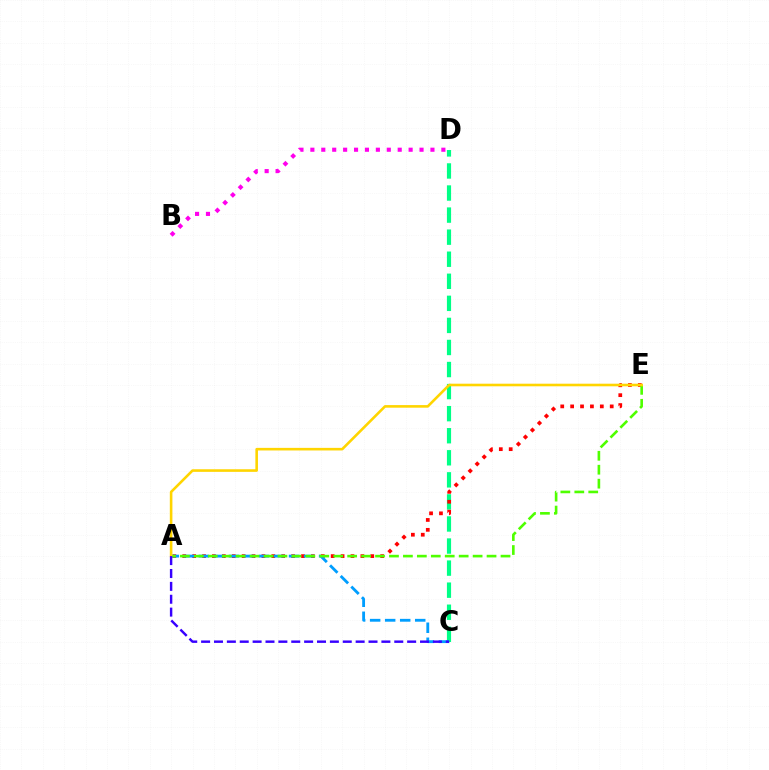{('C', 'D'): [{'color': '#00ff86', 'line_style': 'dashed', 'thickness': 3.0}], ('A', 'E'): [{'color': '#ff0000', 'line_style': 'dotted', 'thickness': 2.69}, {'color': '#4fff00', 'line_style': 'dashed', 'thickness': 1.89}, {'color': '#ffd500', 'line_style': 'solid', 'thickness': 1.87}], ('A', 'C'): [{'color': '#009eff', 'line_style': 'dashed', 'thickness': 2.04}, {'color': '#3700ff', 'line_style': 'dashed', 'thickness': 1.75}], ('B', 'D'): [{'color': '#ff00ed', 'line_style': 'dotted', 'thickness': 2.97}]}